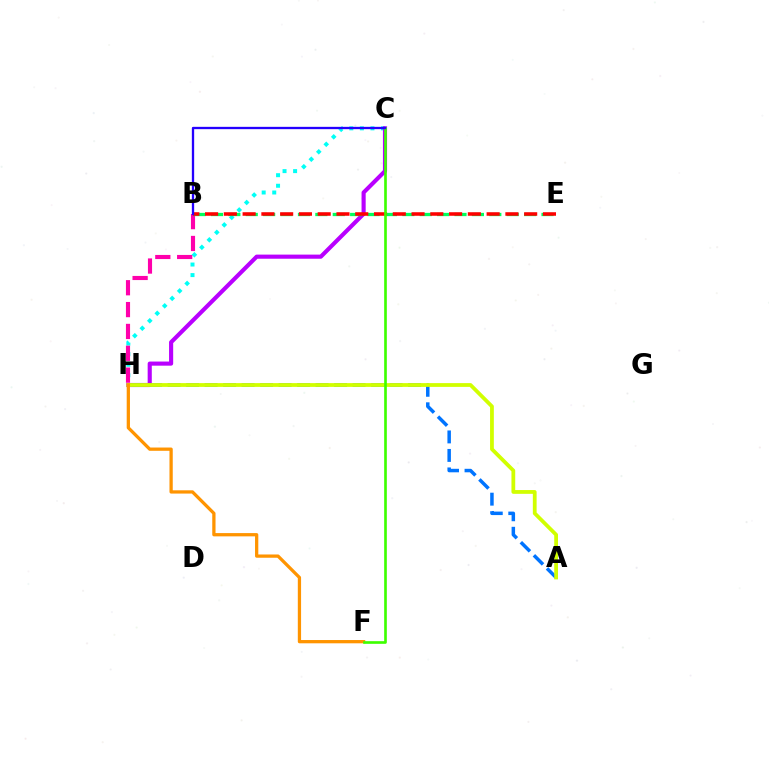{('C', 'H'): [{'color': '#00fff6', 'line_style': 'dotted', 'thickness': 2.87}, {'color': '#b900ff', 'line_style': 'solid', 'thickness': 2.97}], ('B', 'H'): [{'color': '#ff00ac', 'line_style': 'dashed', 'thickness': 2.97}], ('A', 'H'): [{'color': '#0074ff', 'line_style': 'dashed', 'thickness': 2.51}, {'color': '#d1ff00', 'line_style': 'solid', 'thickness': 2.72}], ('B', 'E'): [{'color': '#00ff5c', 'line_style': 'dashed', 'thickness': 2.36}, {'color': '#ff0000', 'line_style': 'dashed', 'thickness': 2.55}], ('F', 'H'): [{'color': '#ff9400', 'line_style': 'solid', 'thickness': 2.35}], ('C', 'F'): [{'color': '#3dff00', 'line_style': 'solid', 'thickness': 1.91}], ('B', 'C'): [{'color': '#2500ff', 'line_style': 'solid', 'thickness': 1.67}]}